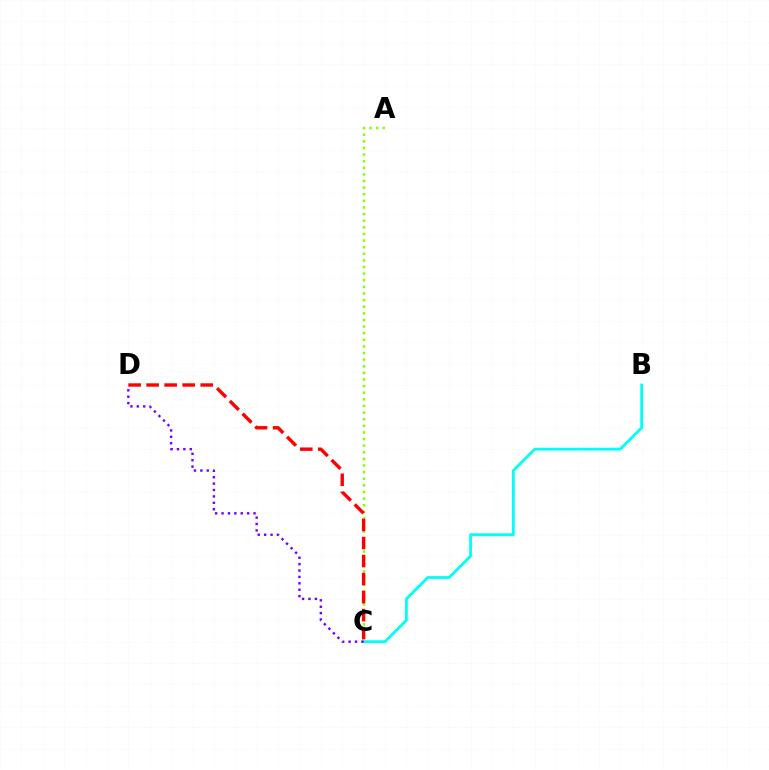{('A', 'C'): [{'color': '#84ff00', 'line_style': 'dotted', 'thickness': 1.8}], ('C', 'D'): [{'color': '#ff0000', 'line_style': 'dashed', 'thickness': 2.45}, {'color': '#7200ff', 'line_style': 'dotted', 'thickness': 1.74}], ('B', 'C'): [{'color': '#00fff6', 'line_style': 'solid', 'thickness': 2.02}]}